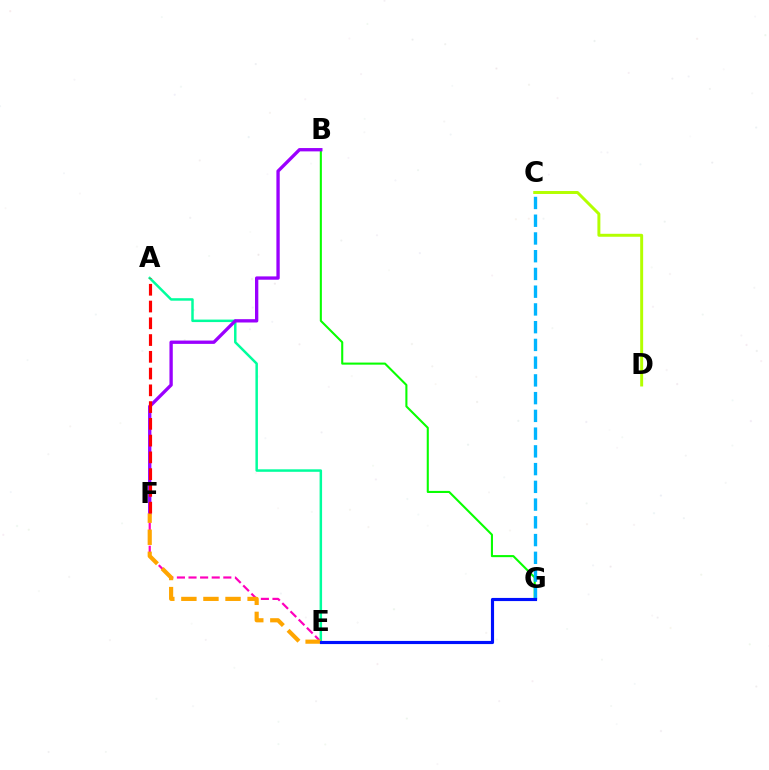{('E', 'F'): [{'color': '#ff00bd', 'line_style': 'dashed', 'thickness': 1.58}, {'color': '#ffa500', 'line_style': 'dashed', 'thickness': 3.0}], ('B', 'G'): [{'color': '#08ff00', 'line_style': 'solid', 'thickness': 1.5}], ('A', 'E'): [{'color': '#00ff9d', 'line_style': 'solid', 'thickness': 1.79}], ('C', 'G'): [{'color': '#00b5ff', 'line_style': 'dashed', 'thickness': 2.41}], ('C', 'D'): [{'color': '#b3ff00', 'line_style': 'solid', 'thickness': 2.13}], ('B', 'F'): [{'color': '#9b00ff', 'line_style': 'solid', 'thickness': 2.39}], ('E', 'G'): [{'color': '#0010ff', 'line_style': 'solid', 'thickness': 2.26}], ('A', 'F'): [{'color': '#ff0000', 'line_style': 'dashed', 'thickness': 2.28}]}